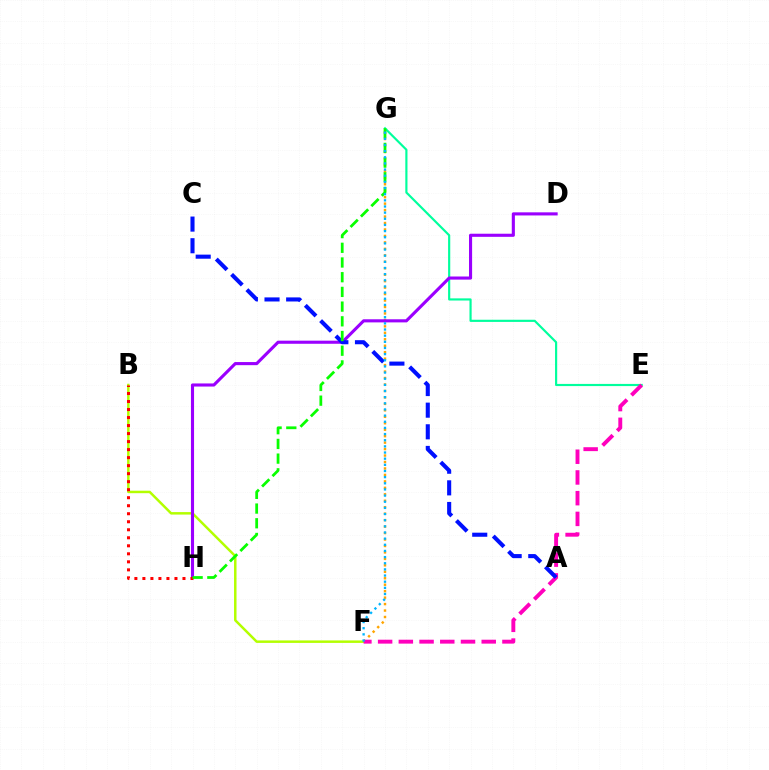{('E', 'G'): [{'color': '#00ff9d', 'line_style': 'solid', 'thickness': 1.56}], ('B', 'F'): [{'color': '#b3ff00', 'line_style': 'solid', 'thickness': 1.79}], ('F', 'G'): [{'color': '#ffa500', 'line_style': 'dotted', 'thickness': 1.75}, {'color': '#00b5ff', 'line_style': 'dotted', 'thickness': 1.67}], ('E', 'F'): [{'color': '#ff00bd', 'line_style': 'dashed', 'thickness': 2.81}], ('D', 'H'): [{'color': '#9b00ff', 'line_style': 'solid', 'thickness': 2.24}], ('B', 'H'): [{'color': '#ff0000', 'line_style': 'dotted', 'thickness': 2.18}], ('A', 'C'): [{'color': '#0010ff', 'line_style': 'dashed', 'thickness': 2.94}], ('G', 'H'): [{'color': '#08ff00', 'line_style': 'dashed', 'thickness': 2.0}]}